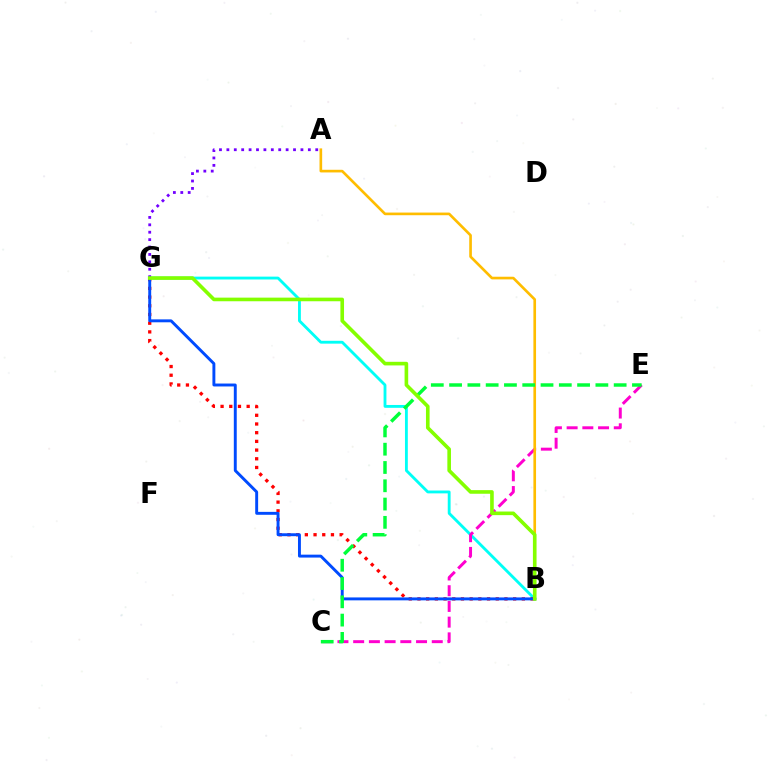{('B', 'G'): [{'color': '#00fff6', 'line_style': 'solid', 'thickness': 2.05}, {'color': '#ff0000', 'line_style': 'dotted', 'thickness': 2.36}, {'color': '#004bff', 'line_style': 'solid', 'thickness': 2.1}, {'color': '#84ff00', 'line_style': 'solid', 'thickness': 2.61}], ('A', 'G'): [{'color': '#7200ff', 'line_style': 'dotted', 'thickness': 2.01}], ('C', 'E'): [{'color': '#ff00cf', 'line_style': 'dashed', 'thickness': 2.14}, {'color': '#00ff39', 'line_style': 'dashed', 'thickness': 2.48}], ('A', 'B'): [{'color': '#ffbd00', 'line_style': 'solid', 'thickness': 1.91}]}